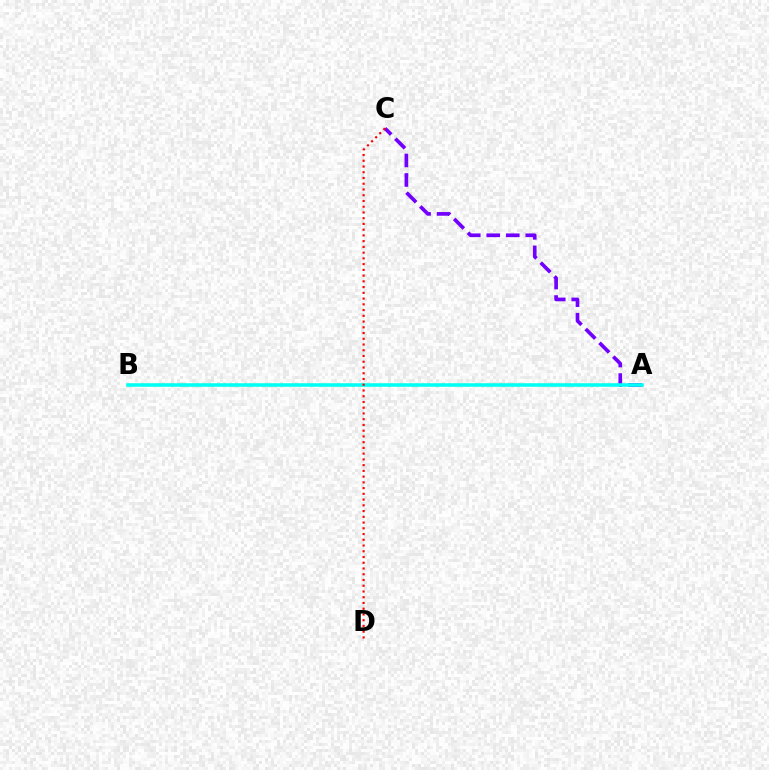{('A', 'B'): [{'color': '#84ff00', 'line_style': 'dashed', 'thickness': 1.74}, {'color': '#00fff6', 'line_style': 'solid', 'thickness': 2.53}], ('A', 'C'): [{'color': '#7200ff', 'line_style': 'dashed', 'thickness': 2.65}], ('C', 'D'): [{'color': '#ff0000', 'line_style': 'dotted', 'thickness': 1.56}]}